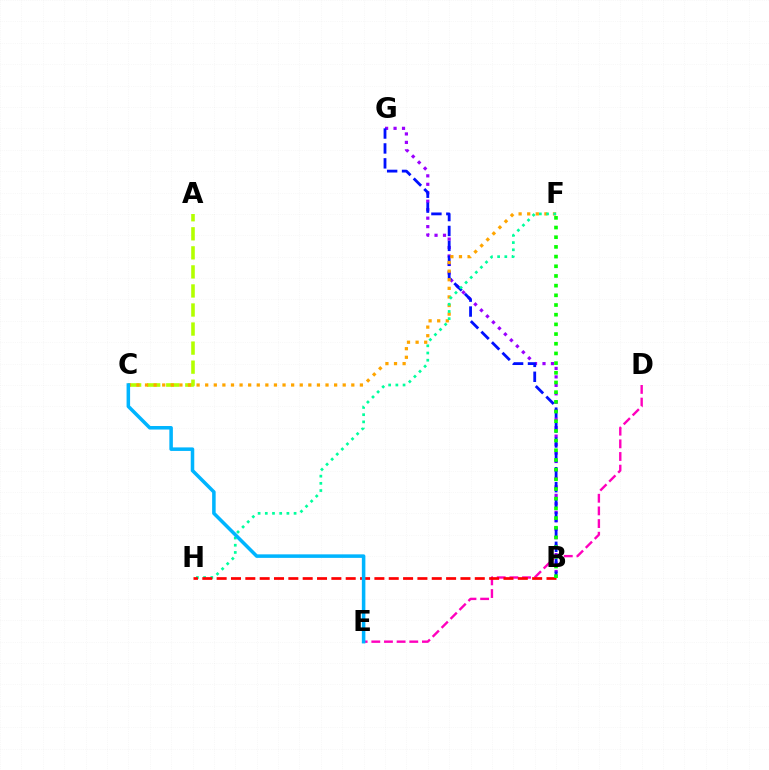{('A', 'C'): [{'color': '#b3ff00', 'line_style': 'dashed', 'thickness': 2.59}], ('B', 'G'): [{'color': '#9b00ff', 'line_style': 'dotted', 'thickness': 2.3}, {'color': '#0010ff', 'line_style': 'dashed', 'thickness': 2.03}], ('C', 'F'): [{'color': '#ffa500', 'line_style': 'dotted', 'thickness': 2.34}], ('F', 'H'): [{'color': '#00ff9d', 'line_style': 'dotted', 'thickness': 1.96}], ('D', 'E'): [{'color': '#ff00bd', 'line_style': 'dashed', 'thickness': 1.72}], ('B', 'H'): [{'color': '#ff0000', 'line_style': 'dashed', 'thickness': 1.95}], ('B', 'F'): [{'color': '#08ff00', 'line_style': 'dotted', 'thickness': 2.63}], ('C', 'E'): [{'color': '#00b5ff', 'line_style': 'solid', 'thickness': 2.54}]}